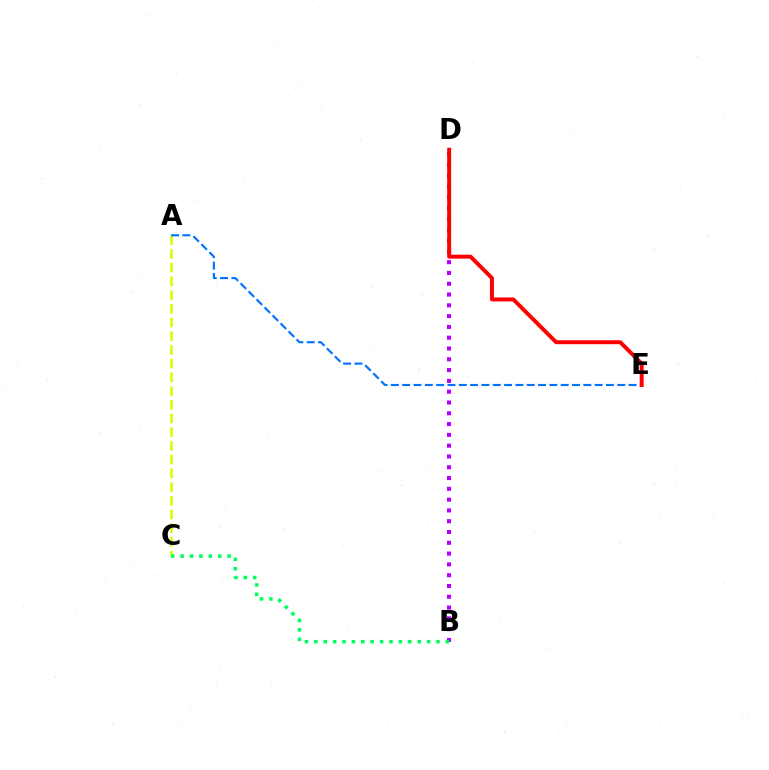{('A', 'C'): [{'color': '#d1ff00', 'line_style': 'dashed', 'thickness': 1.86}], ('B', 'D'): [{'color': '#b900ff', 'line_style': 'dotted', 'thickness': 2.93}], ('A', 'E'): [{'color': '#0074ff', 'line_style': 'dashed', 'thickness': 1.54}], ('B', 'C'): [{'color': '#00ff5c', 'line_style': 'dotted', 'thickness': 2.55}], ('D', 'E'): [{'color': '#ff0000', 'line_style': 'solid', 'thickness': 2.85}]}